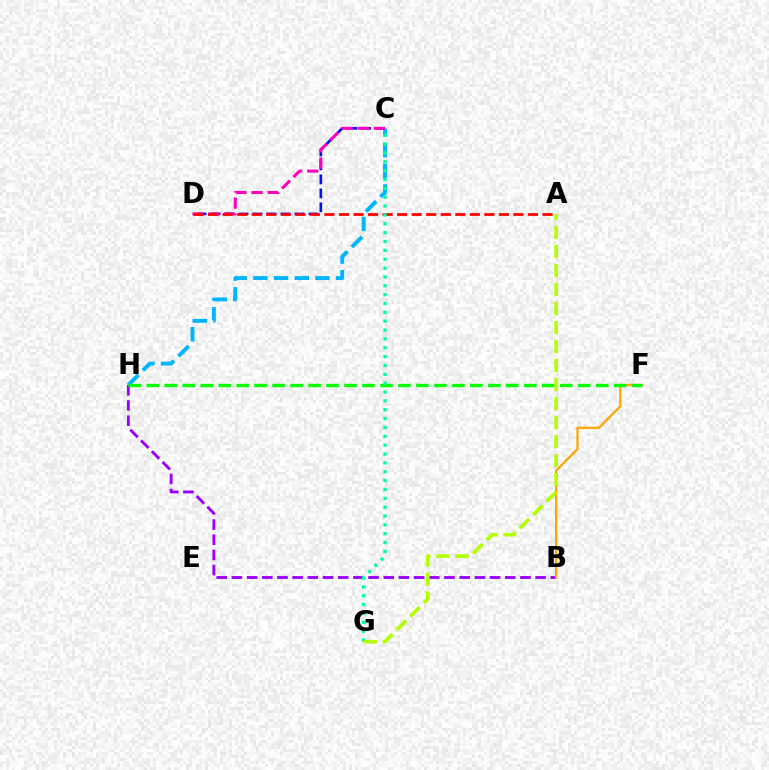{('B', 'H'): [{'color': '#9b00ff', 'line_style': 'dashed', 'thickness': 2.06}], ('B', 'F'): [{'color': '#ffa500', 'line_style': 'solid', 'thickness': 1.62}], ('C', 'H'): [{'color': '#00b5ff', 'line_style': 'dashed', 'thickness': 2.81}], ('F', 'H'): [{'color': '#08ff00', 'line_style': 'dashed', 'thickness': 2.44}], ('C', 'D'): [{'color': '#0010ff', 'line_style': 'dashed', 'thickness': 1.9}, {'color': '#ff00bd', 'line_style': 'dashed', 'thickness': 2.19}], ('A', 'D'): [{'color': '#ff0000', 'line_style': 'dashed', 'thickness': 1.98}], ('C', 'G'): [{'color': '#00ff9d', 'line_style': 'dotted', 'thickness': 2.41}], ('A', 'G'): [{'color': '#b3ff00', 'line_style': 'dashed', 'thickness': 2.58}]}